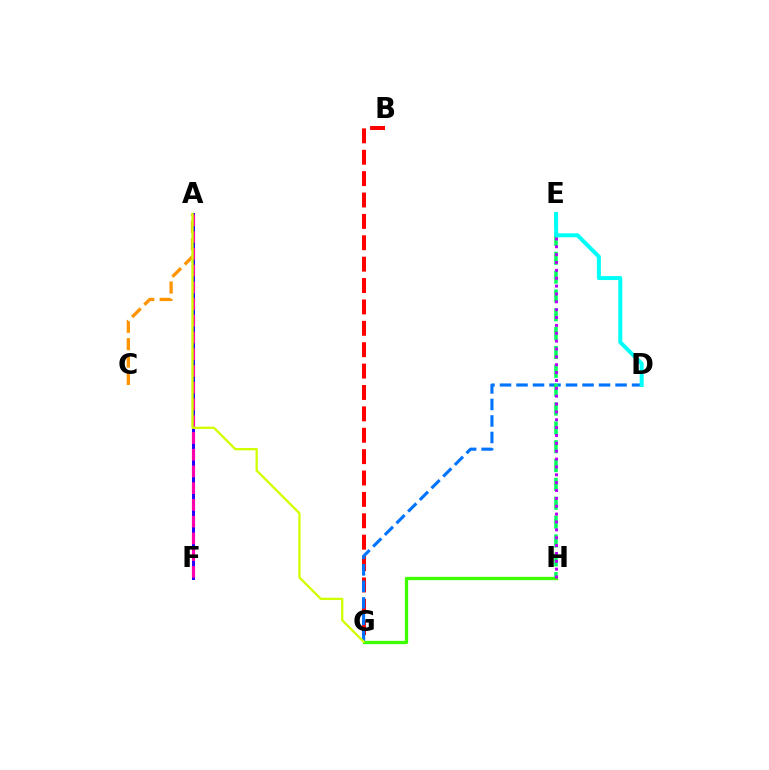{('A', 'C'): [{'color': '#ff9400', 'line_style': 'dashed', 'thickness': 2.36}], ('A', 'F'): [{'color': '#2500ff', 'line_style': 'solid', 'thickness': 2.16}, {'color': '#ff00ac', 'line_style': 'dashed', 'thickness': 2.27}], ('B', 'G'): [{'color': '#ff0000', 'line_style': 'dashed', 'thickness': 2.91}], ('D', 'G'): [{'color': '#0074ff', 'line_style': 'dashed', 'thickness': 2.24}], ('G', 'H'): [{'color': '#3dff00', 'line_style': 'solid', 'thickness': 2.36}], ('A', 'G'): [{'color': '#d1ff00', 'line_style': 'solid', 'thickness': 1.67}], ('E', 'H'): [{'color': '#00ff5c', 'line_style': 'dashed', 'thickness': 2.56}, {'color': '#b900ff', 'line_style': 'dotted', 'thickness': 2.14}], ('D', 'E'): [{'color': '#00fff6', 'line_style': 'solid', 'thickness': 2.86}]}